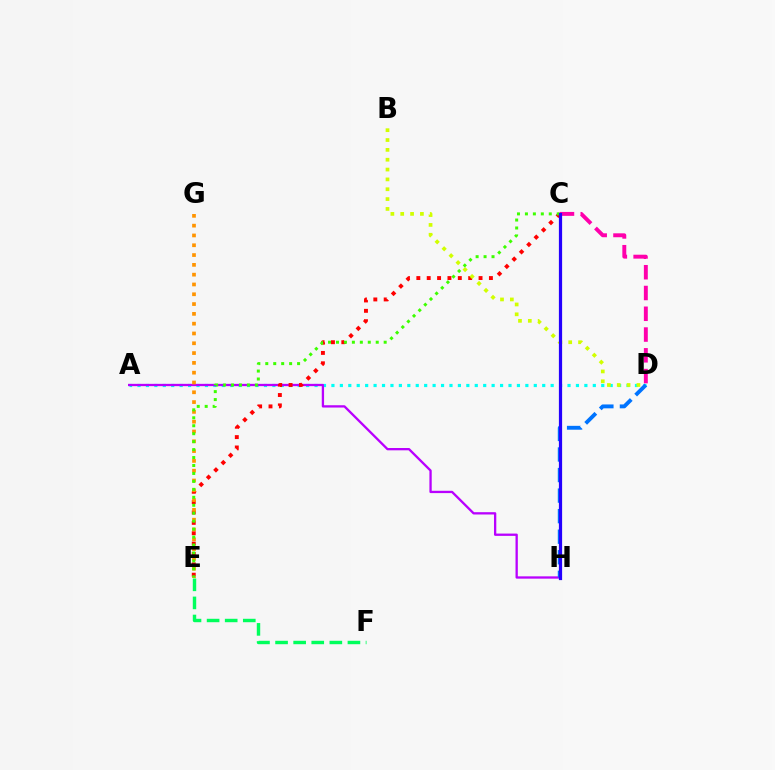{('A', 'D'): [{'color': '#00fff6', 'line_style': 'dotted', 'thickness': 2.29}], ('A', 'H'): [{'color': '#b900ff', 'line_style': 'solid', 'thickness': 1.66}], ('C', 'D'): [{'color': '#ff00ac', 'line_style': 'dashed', 'thickness': 2.82}], ('C', 'E'): [{'color': '#ff0000', 'line_style': 'dotted', 'thickness': 2.82}, {'color': '#3dff00', 'line_style': 'dotted', 'thickness': 2.16}], ('E', 'G'): [{'color': '#ff9400', 'line_style': 'dotted', 'thickness': 2.66}], ('D', 'H'): [{'color': '#0074ff', 'line_style': 'dashed', 'thickness': 2.79}], ('E', 'F'): [{'color': '#00ff5c', 'line_style': 'dashed', 'thickness': 2.46}], ('B', 'D'): [{'color': '#d1ff00', 'line_style': 'dotted', 'thickness': 2.67}], ('C', 'H'): [{'color': '#2500ff', 'line_style': 'solid', 'thickness': 2.31}]}